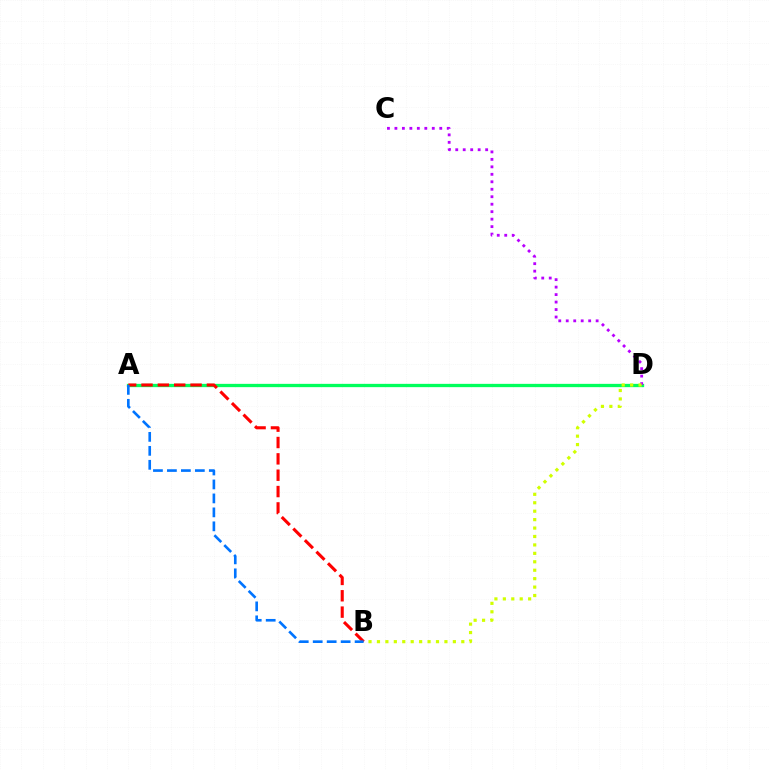{('A', 'D'): [{'color': '#00ff5c', 'line_style': 'solid', 'thickness': 2.37}], ('C', 'D'): [{'color': '#b900ff', 'line_style': 'dotted', 'thickness': 2.03}], ('A', 'B'): [{'color': '#ff0000', 'line_style': 'dashed', 'thickness': 2.22}, {'color': '#0074ff', 'line_style': 'dashed', 'thickness': 1.9}], ('B', 'D'): [{'color': '#d1ff00', 'line_style': 'dotted', 'thickness': 2.29}]}